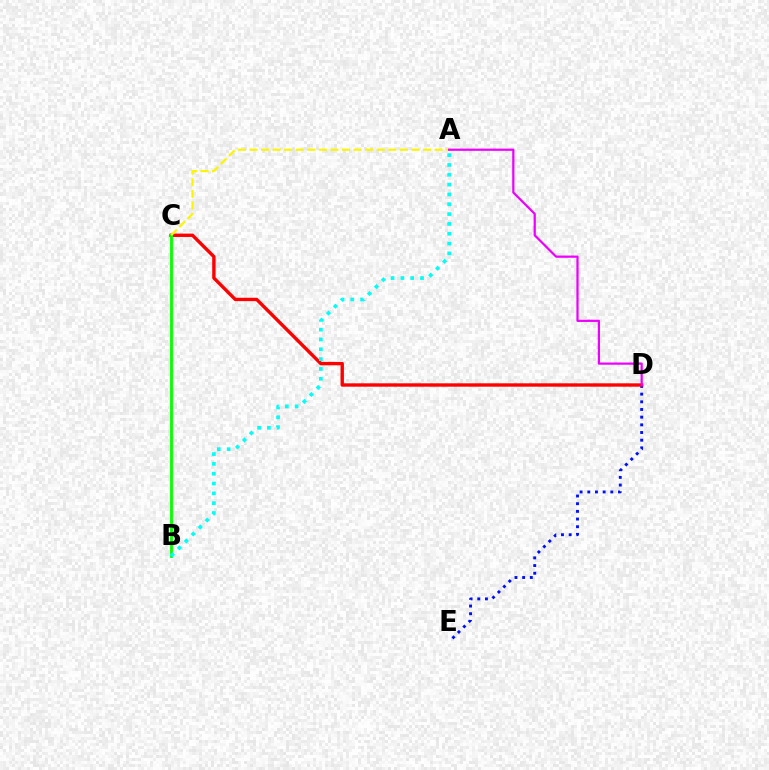{('D', 'E'): [{'color': '#0010ff', 'line_style': 'dotted', 'thickness': 2.09}], ('C', 'D'): [{'color': '#ff0000', 'line_style': 'solid', 'thickness': 2.43}], ('B', 'C'): [{'color': '#08ff00', 'line_style': 'solid', 'thickness': 2.05}], ('A', 'B'): [{'color': '#00fff6', 'line_style': 'dotted', 'thickness': 2.67}], ('A', 'C'): [{'color': '#fcf500', 'line_style': 'dashed', 'thickness': 1.57}], ('A', 'D'): [{'color': '#ee00ff', 'line_style': 'solid', 'thickness': 1.6}]}